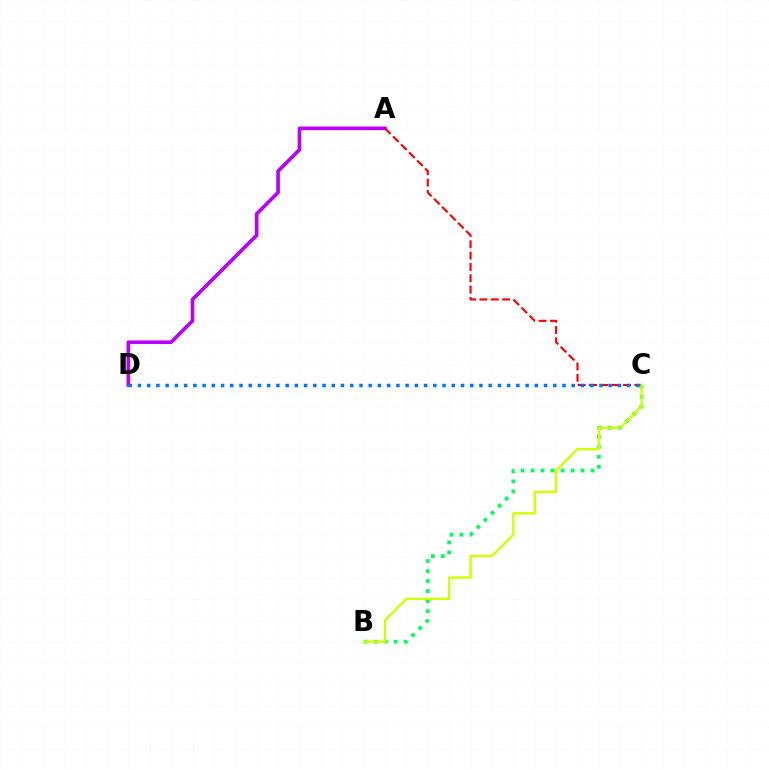{('B', 'C'): [{'color': '#00ff5c', 'line_style': 'dotted', 'thickness': 2.72}, {'color': '#d1ff00', 'line_style': 'solid', 'thickness': 1.74}], ('A', 'D'): [{'color': '#b900ff', 'line_style': 'solid', 'thickness': 2.62}], ('A', 'C'): [{'color': '#ff0000', 'line_style': 'dashed', 'thickness': 1.54}], ('C', 'D'): [{'color': '#0074ff', 'line_style': 'dotted', 'thickness': 2.51}]}